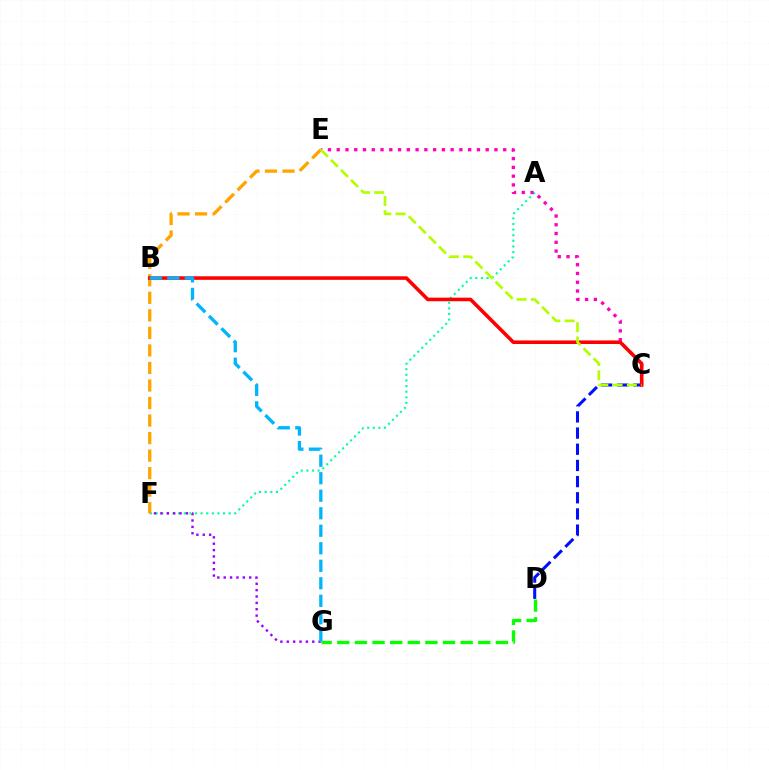{('A', 'F'): [{'color': '#00ff9d', 'line_style': 'dotted', 'thickness': 1.53}], ('E', 'F'): [{'color': '#ffa500', 'line_style': 'dashed', 'thickness': 2.38}], ('D', 'G'): [{'color': '#08ff00', 'line_style': 'dashed', 'thickness': 2.39}], ('C', 'E'): [{'color': '#ff00bd', 'line_style': 'dotted', 'thickness': 2.38}, {'color': '#b3ff00', 'line_style': 'dashed', 'thickness': 1.93}], ('F', 'G'): [{'color': '#9b00ff', 'line_style': 'dotted', 'thickness': 1.73}], ('C', 'D'): [{'color': '#0010ff', 'line_style': 'dashed', 'thickness': 2.2}], ('B', 'C'): [{'color': '#ff0000', 'line_style': 'solid', 'thickness': 2.57}], ('B', 'G'): [{'color': '#00b5ff', 'line_style': 'dashed', 'thickness': 2.38}]}